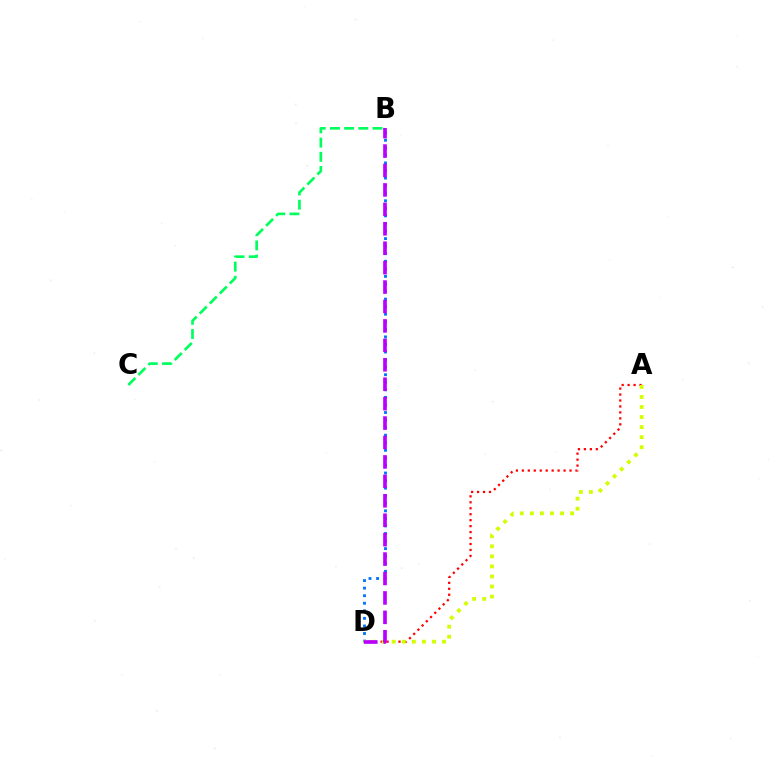{('A', 'D'): [{'color': '#ff0000', 'line_style': 'dotted', 'thickness': 1.62}, {'color': '#d1ff00', 'line_style': 'dotted', 'thickness': 2.73}], ('B', 'C'): [{'color': '#00ff5c', 'line_style': 'dashed', 'thickness': 1.93}], ('B', 'D'): [{'color': '#0074ff', 'line_style': 'dotted', 'thickness': 2.05}, {'color': '#b900ff', 'line_style': 'dashed', 'thickness': 2.64}]}